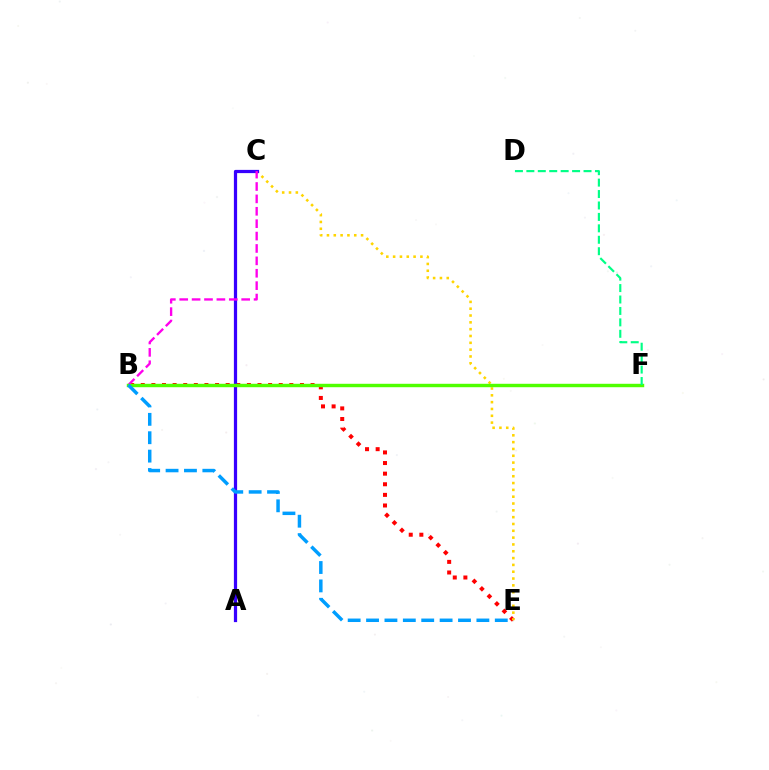{('B', 'E'): [{'color': '#ff0000', 'line_style': 'dotted', 'thickness': 2.88}, {'color': '#009eff', 'line_style': 'dashed', 'thickness': 2.5}], ('C', 'E'): [{'color': '#ffd500', 'line_style': 'dotted', 'thickness': 1.85}], ('A', 'C'): [{'color': '#3700ff', 'line_style': 'solid', 'thickness': 2.32}], ('B', 'C'): [{'color': '#ff00ed', 'line_style': 'dashed', 'thickness': 1.68}], ('B', 'F'): [{'color': '#4fff00', 'line_style': 'solid', 'thickness': 2.47}], ('D', 'F'): [{'color': '#00ff86', 'line_style': 'dashed', 'thickness': 1.55}]}